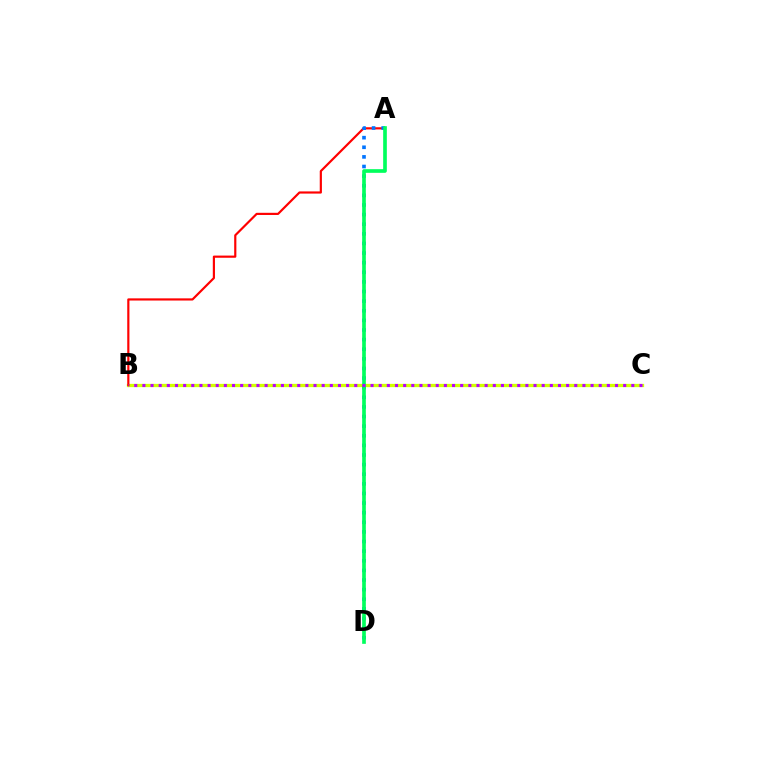{('B', 'C'): [{'color': '#d1ff00', 'line_style': 'solid', 'thickness': 2.36}, {'color': '#b900ff', 'line_style': 'dotted', 'thickness': 2.21}], ('A', 'B'): [{'color': '#ff0000', 'line_style': 'solid', 'thickness': 1.57}], ('A', 'D'): [{'color': '#0074ff', 'line_style': 'dotted', 'thickness': 2.61}, {'color': '#00ff5c', 'line_style': 'solid', 'thickness': 2.64}]}